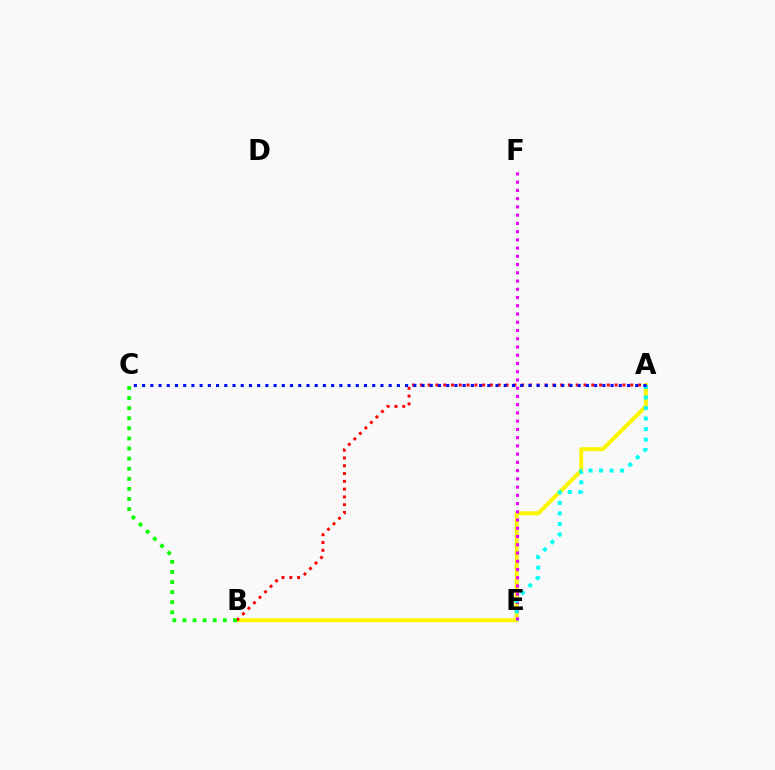{('A', 'B'): [{'color': '#fcf500', 'line_style': 'solid', 'thickness': 2.85}, {'color': '#ff0000', 'line_style': 'dotted', 'thickness': 2.12}], ('B', 'C'): [{'color': '#08ff00', 'line_style': 'dotted', 'thickness': 2.74}], ('E', 'F'): [{'color': '#ee00ff', 'line_style': 'dotted', 'thickness': 2.24}], ('A', 'E'): [{'color': '#00fff6', 'line_style': 'dotted', 'thickness': 2.86}], ('A', 'C'): [{'color': '#0010ff', 'line_style': 'dotted', 'thickness': 2.23}]}